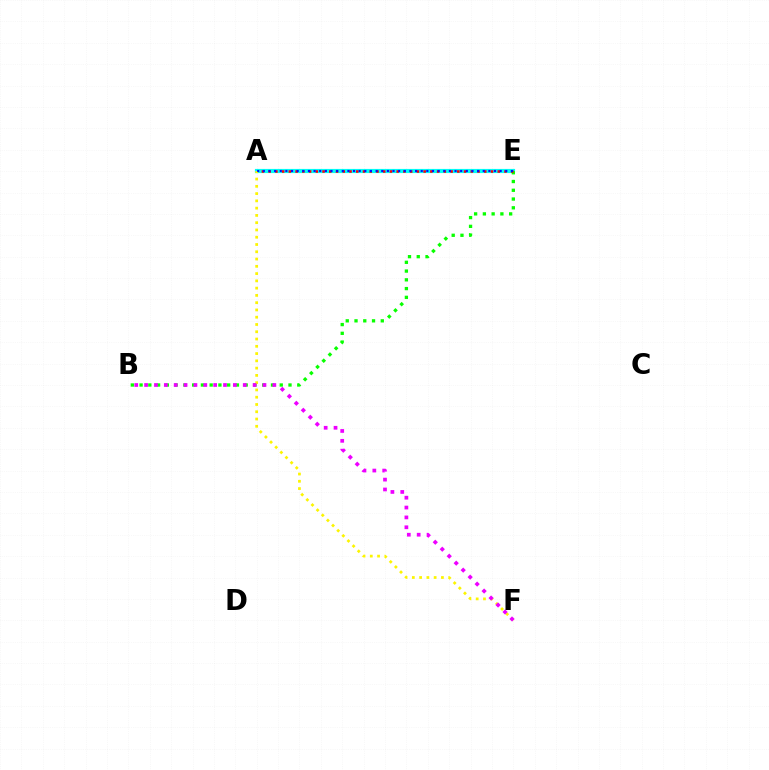{('A', 'E'): [{'color': '#00fff6', 'line_style': 'solid', 'thickness': 3.0}, {'color': '#ff0000', 'line_style': 'dotted', 'thickness': 1.83}, {'color': '#0010ff', 'line_style': 'dotted', 'thickness': 1.53}], ('B', 'E'): [{'color': '#08ff00', 'line_style': 'dotted', 'thickness': 2.38}], ('A', 'F'): [{'color': '#fcf500', 'line_style': 'dotted', 'thickness': 1.98}], ('B', 'F'): [{'color': '#ee00ff', 'line_style': 'dotted', 'thickness': 2.68}]}